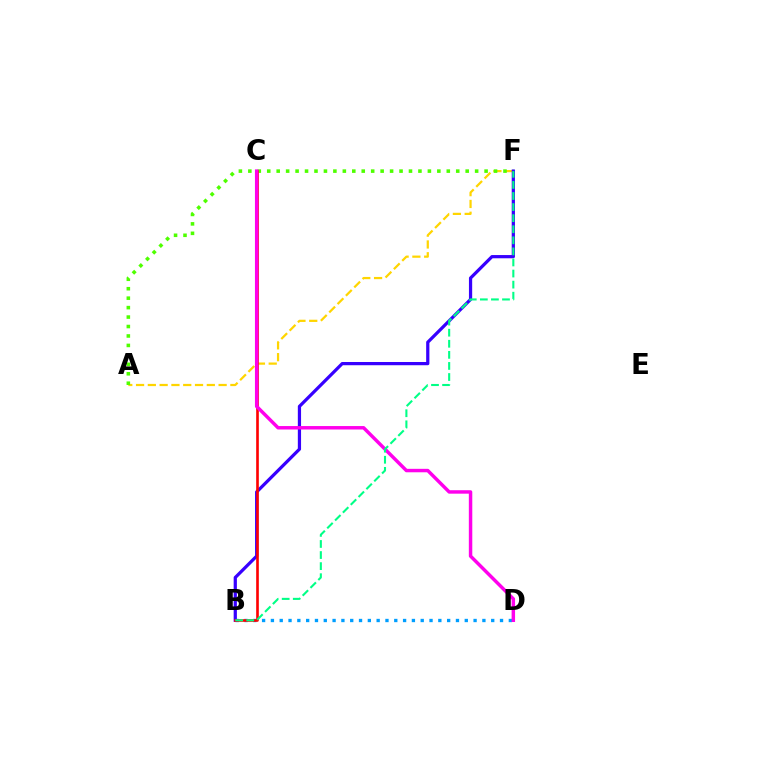{('A', 'F'): [{'color': '#ffd500', 'line_style': 'dashed', 'thickness': 1.6}, {'color': '#4fff00', 'line_style': 'dotted', 'thickness': 2.57}], ('B', 'D'): [{'color': '#009eff', 'line_style': 'dotted', 'thickness': 2.39}], ('B', 'F'): [{'color': '#3700ff', 'line_style': 'solid', 'thickness': 2.33}, {'color': '#00ff86', 'line_style': 'dashed', 'thickness': 1.5}], ('B', 'C'): [{'color': '#ff0000', 'line_style': 'solid', 'thickness': 1.9}], ('C', 'D'): [{'color': '#ff00ed', 'line_style': 'solid', 'thickness': 2.49}]}